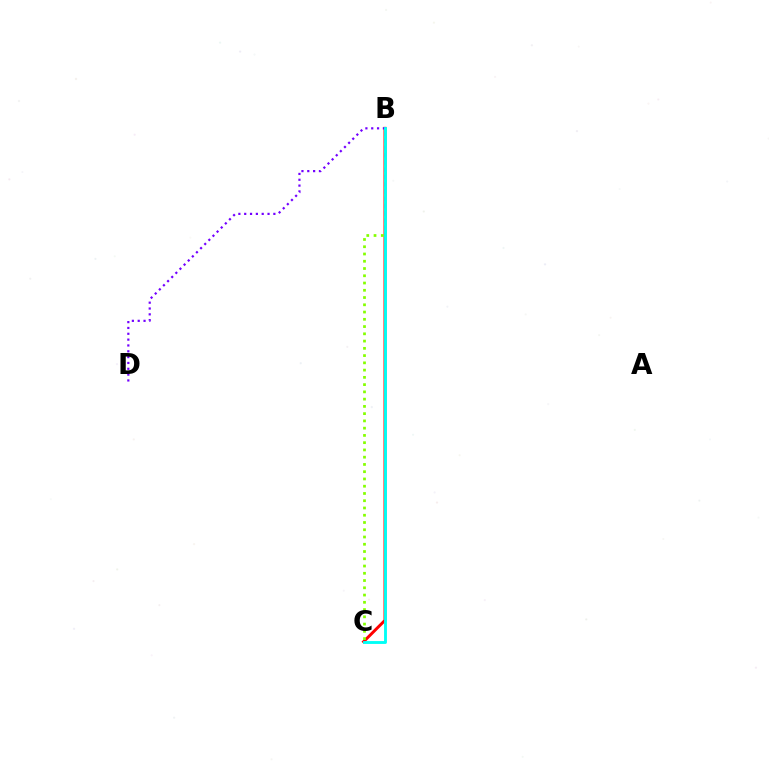{('B', 'C'): [{'color': '#ff0000', 'line_style': 'solid', 'thickness': 2.13}, {'color': '#84ff00', 'line_style': 'dotted', 'thickness': 1.97}, {'color': '#00fff6', 'line_style': 'solid', 'thickness': 2.07}], ('B', 'D'): [{'color': '#7200ff', 'line_style': 'dotted', 'thickness': 1.58}]}